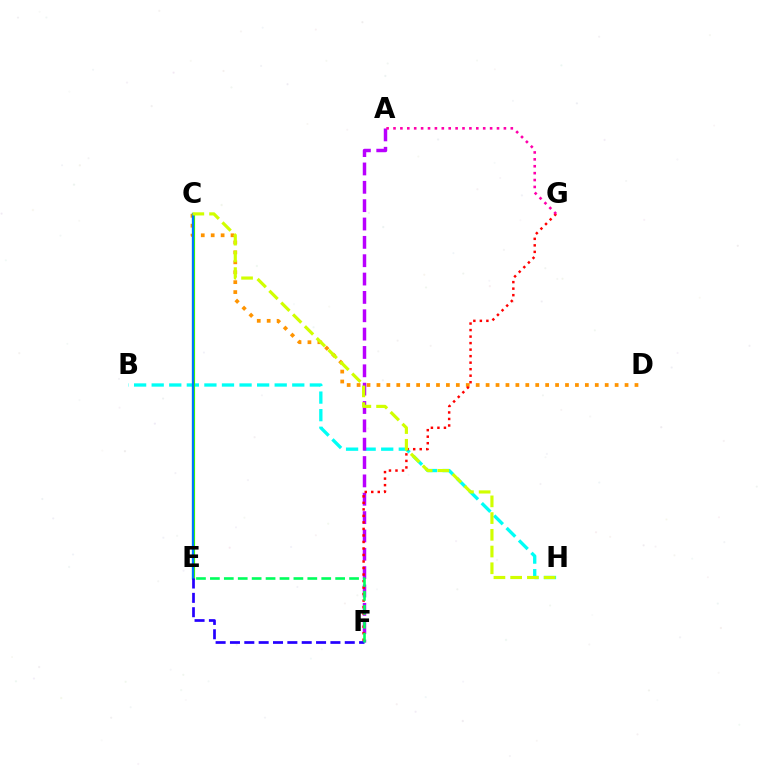{('C', 'D'): [{'color': '#ff9400', 'line_style': 'dotted', 'thickness': 2.7}], ('B', 'H'): [{'color': '#00fff6', 'line_style': 'dashed', 'thickness': 2.39}], ('A', 'F'): [{'color': '#b900ff', 'line_style': 'dashed', 'thickness': 2.49}], ('C', 'E'): [{'color': '#3dff00', 'line_style': 'solid', 'thickness': 2.28}, {'color': '#0074ff', 'line_style': 'solid', 'thickness': 1.59}], ('F', 'G'): [{'color': '#ff0000', 'line_style': 'dotted', 'thickness': 1.77}], ('E', 'F'): [{'color': '#2500ff', 'line_style': 'dashed', 'thickness': 1.95}, {'color': '#00ff5c', 'line_style': 'dashed', 'thickness': 1.89}], ('A', 'G'): [{'color': '#ff00ac', 'line_style': 'dotted', 'thickness': 1.87}], ('C', 'H'): [{'color': '#d1ff00', 'line_style': 'dashed', 'thickness': 2.27}]}